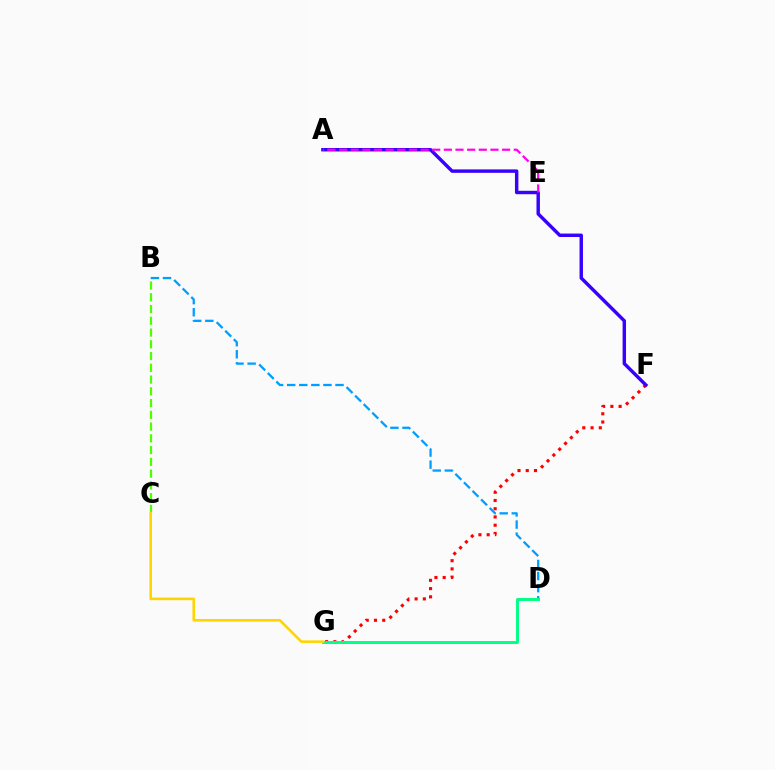{('F', 'G'): [{'color': '#ff0000', 'line_style': 'dotted', 'thickness': 2.24}], ('B', 'C'): [{'color': '#4fff00', 'line_style': 'dashed', 'thickness': 1.6}], ('B', 'D'): [{'color': '#009eff', 'line_style': 'dashed', 'thickness': 1.64}], ('A', 'F'): [{'color': '#3700ff', 'line_style': 'solid', 'thickness': 2.47}], ('D', 'G'): [{'color': '#00ff86', 'line_style': 'solid', 'thickness': 2.12}], ('C', 'G'): [{'color': '#ffd500', 'line_style': 'solid', 'thickness': 1.87}], ('A', 'E'): [{'color': '#ff00ed', 'line_style': 'dashed', 'thickness': 1.58}]}